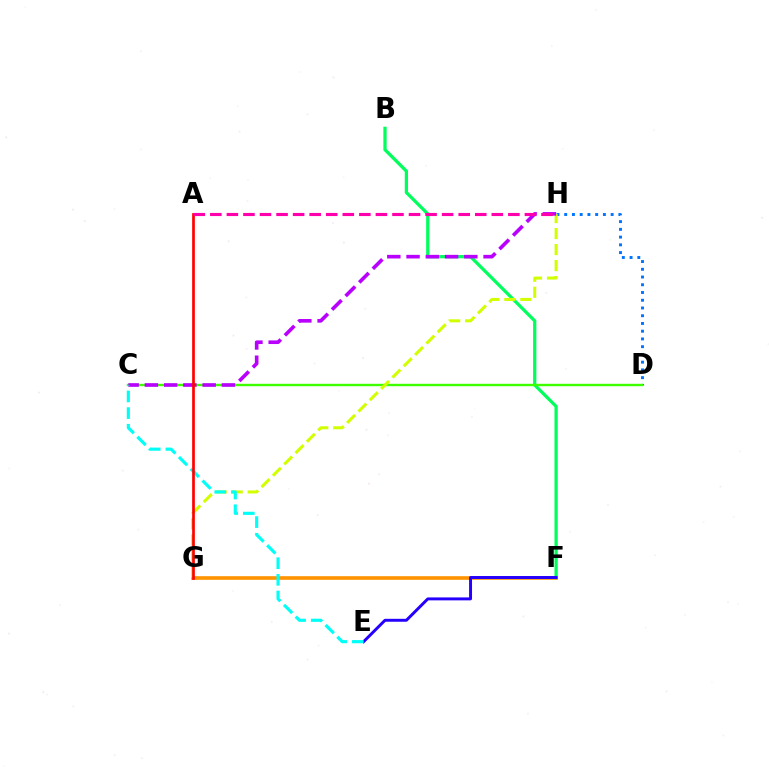{('D', 'H'): [{'color': '#0074ff', 'line_style': 'dotted', 'thickness': 2.1}], ('F', 'G'): [{'color': '#ff9400', 'line_style': 'solid', 'thickness': 2.63}], ('B', 'F'): [{'color': '#00ff5c', 'line_style': 'solid', 'thickness': 2.35}], ('C', 'D'): [{'color': '#3dff00', 'line_style': 'solid', 'thickness': 1.71}], ('G', 'H'): [{'color': '#d1ff00', 'line_style': 'dashed', 'thickness': 2.18}], ('E', 'F'): [{'color': '#2500ff', 'line_style': 'solid', 'thickness': 2.12}], ('C', 'H'): [{'color': '#b900ff', 'line_style': 'dashed', 'thickness': 2.62}], ('C', 'E'): [{'color': '#00fff6', 'line_style': 'dashed', 'thickness': 2.26}], ('A', 'G'): [{'color': '#ff0000', 'line_style': 'solid', 'thickness': 1.94}], ('A', 'H'): [{'color': '#ff00ac', 'line_style': 'dashed', 'thickness': 2.25}]}